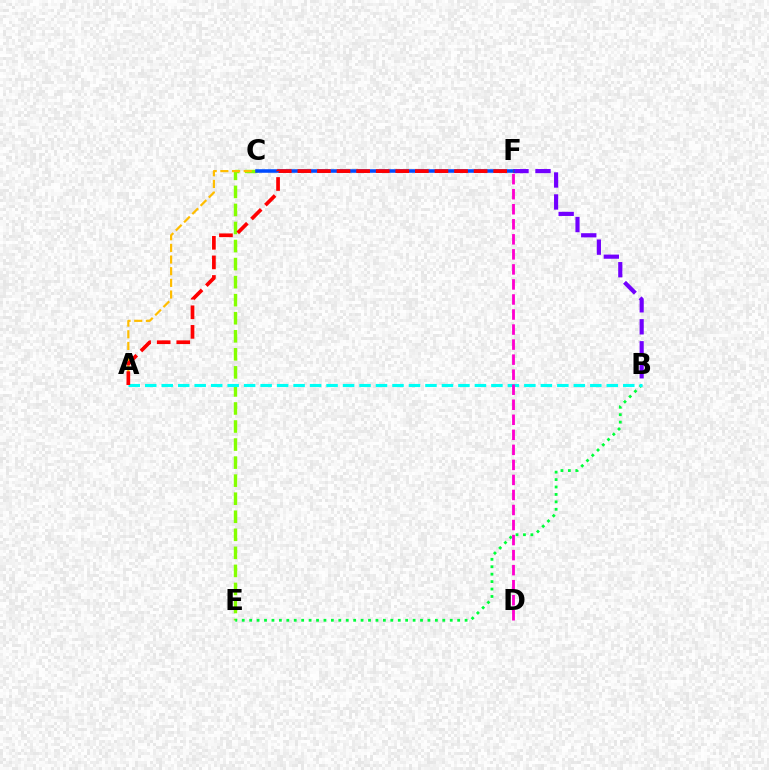{('B', 'F'): [{'color': '#7200ff', 'line_style': 'dashed', 'thickness': 2.99}], ('C', 'E'): [{'color': '#84ff00', 'line_style': 'dashed', 'thickness': 2.45}], ('B', 'E'): [{'color': '#00ff39', 'line_style': 'dotted', 'thickness': 2.02}], ('A', 'C'): [{'color': '#ffbd00', 'line_style': 'dashed', 'thickness': 1.58}], ('C', 'F'): [{'color': '#004bff', 'line_style': 'solid', 'thickness': 2.56}], ('A', 'B'): [{'color': '#00fff6', 'line_style': 'dashed', 'thickness': 2.24}], ('A', 'F'): [{'color': '#ff0000', 'line_style': 'dashed', 'thickness': 2.66}], ('D', 'F'): [{'color': '#ff00cf', 'line_style': 'dashed', 'thickness': 2.04}]}